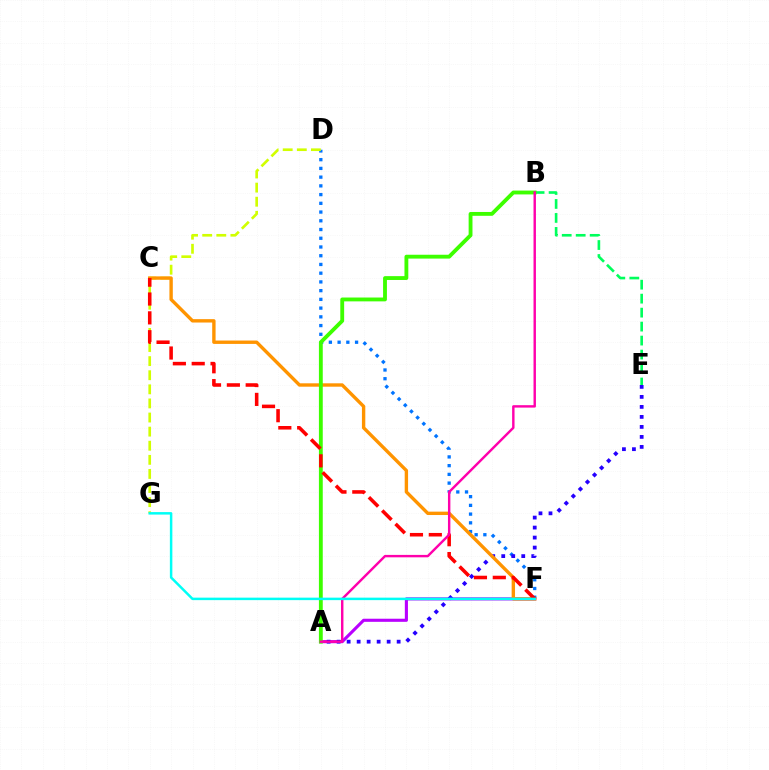{('B', 'E'): [{'color': '#00ff5c', 'line_style': 'dashed', 'thickness': 1.9}], ('D', 'F'): [{'color': '#0074ff', 'line_style': 'dotted', 'thickness': 2.37}], ('A', 'F'): [{'color': '#b900ff', 'line_style': 'solid', 'thickness': 2.24}], ('D', 'G'): [{'color': '#d1ff00', 'line_style': 'dashed', 'thickness': 1.92}], ('A', 'E'): [{'color': '#2500ff', 'line_style': 'dotted', 'thickness': 2.72}], ('C', 'F'): [{'color': '#ff9400', 'line_style': 'solid', 'thickness': 2.43}, {'color': '#ff0000', 'line_style': 'dashed', 'thickness': 2.56}], ('A', 'B'): [{'color': '#3dff00', 'line_style': 'solid', 'thickness': 2.77}, {'color': '#ff00ac', 'line_style': 'solid', 'thickness': 1.74}], ('F', 'G'): [{'color': '#00fff6', 'line_style': 'solid', 'thickness': 1.79}]}